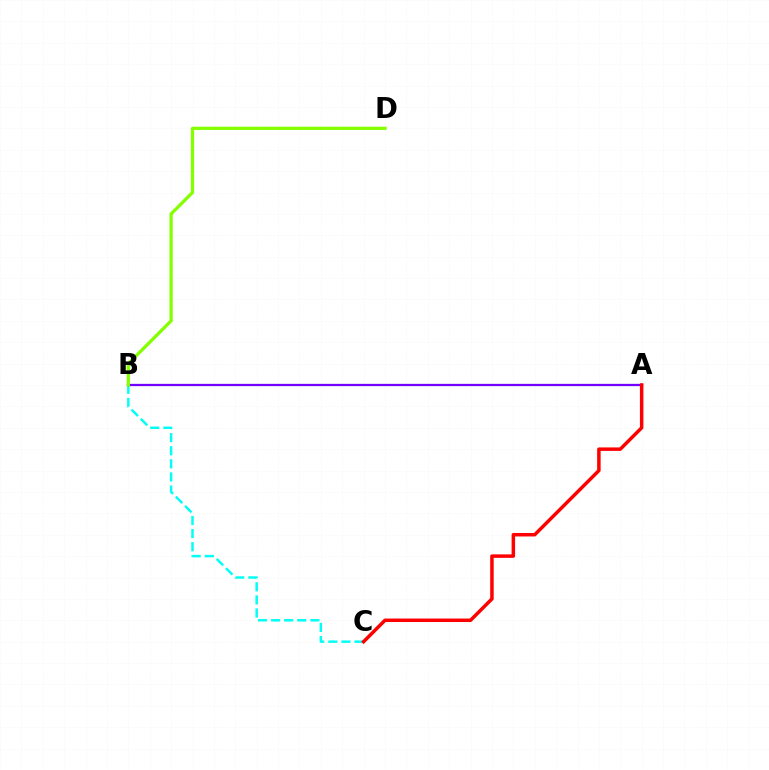{('B', 'C'): [{'color': '#00fff6', 'line_style': 'dashed', 'thickness': 1.78}], ('A', 'B'): [{'color': '#7200ff', 'line_style': 'solid', 'thickness': 1.64}], ('A', 'C'): [{'color': '#ff0000', 'line_style': 'solid', 'thickness': 2.51}], ('B', 'D'): [{'color': '#84ff00', 'line_style': 'solid', 'thickness': 2.34}]}